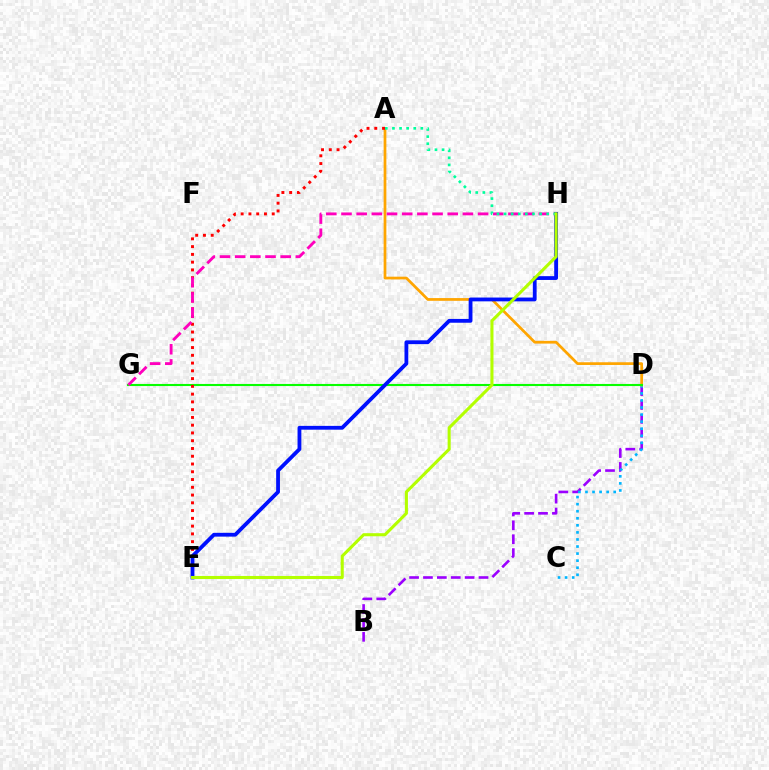{('B', 'D'): [{'color': '#9b00ff', 'line_style': 'dashed', 'thickness': 1.89}], ('C', 'D'): [{'color': '#00b5ff', 'line_style': 'dotted', 'thickness': 1.92}], ('A', 'D'): [{'color': '#ffa500', 'line_style': 'solid', 'thickness': 1.96}], ('D', 'G'): [{'color': '#08ff00', 'line_style': 'solid', 'thickness': 1.51}], ('A', 'E'): [{'color': '#ff0000', 'line_style': 'dotted', 'thickness': 2.11}], ('G', 'H'): [{'color': '#ff00bd', 'line_style': 'dashed', 'thickness': 2.06}], ('E', 'H'): [{'color': '#0010ff', 'line_style': 'solid', 'thickness': 2.74}, {'color': '#b3ff00', 'line_style': 'solid', 'thickness': 2.21}], ('A', 'H'): [{'color': '#00ff9d', 'line_style': 'dotted', 'thickness': 1.93}]}